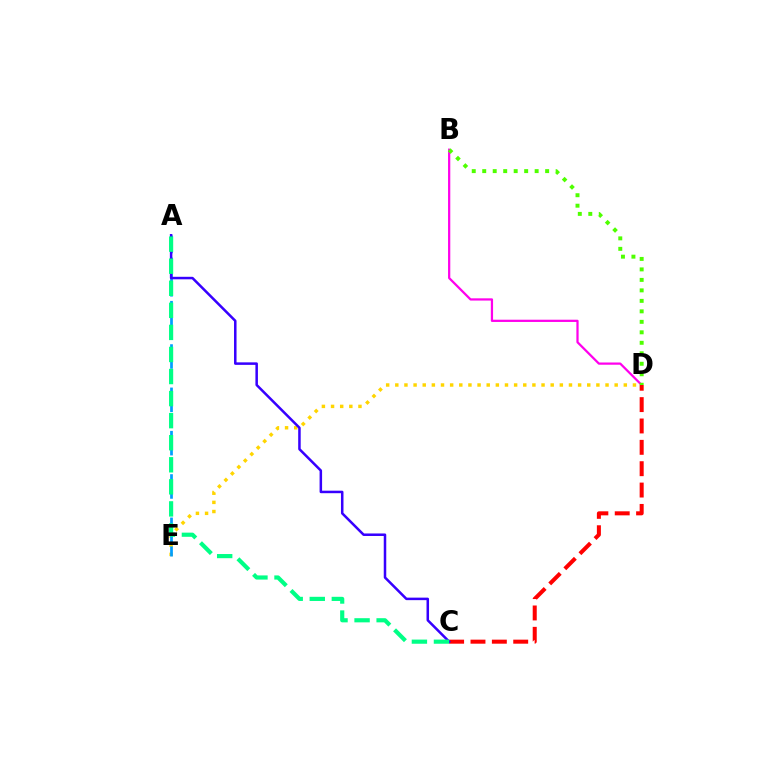{('D', 'E'): [{'color': '#ffd500', 'line_style': 'dotted', 'thickness': 2.48}], ('B', 'D'): [{'color': '#ff00ed', 'line_style': 'solid', 'thickness': 1.61}, {'color': '#4fff00', 'line_style': 'dotted', 'thickness': 2.85}], ('A', 'E'): [{'color': '#009eff', 'line_style': 'dashed', 'thickness': 1.96}], ('C', 'D'): [{'color': '#ff0000', 'line_style': 'dashed', 'thickness': 2.9}], ('A', 'C'): [{'color': '#3700ff', 'line_style': 'solid', 'thickness': 1.81}, {'color': '#00ff86', 'line_style': 'dashed', 'thickness': 3.0}]}